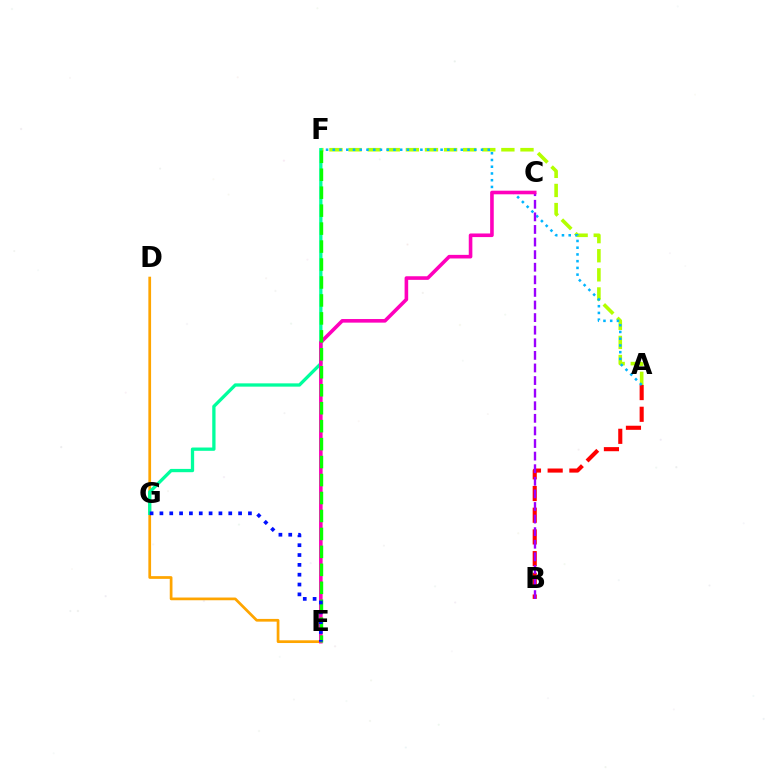{('A', 'B'): [{'color': '#ff0000', 'line_style': 'dashed', 'thickness': 2.95}], ('A', 'F'): [{'color': '#b3ff00', 'line_style': 'dashed', 'thickness': 2.6}, {'color': '#00b5ff', 'line_style': 'dotted', 'thickness': 1.83}], ('D', 'E'): [{'color': '#ffa500', 'line_style': 'solid', 'thickness': 1.96}], ('F', 'G'): [{'color': '#00ff9d', 'line_style': 'solid', 'thickness': 2.37}], ('B', 'C'): [{'color': '#9b00ff', 'line_style': 'dashed', 'thickness': 1.71}], ('C', 'E'): [{'color': '#ff00bd', 'line_style': 'solid', 'thickness': 2.59}], ('E', 'F'): [{'color': '#08ff00', 'line_style': 'dashed', 'thickness': 2.44}], ('E', 'G'): [{'color': '#0010ff', 'line_style': 'dotted', 'thickness': 2.67}]}